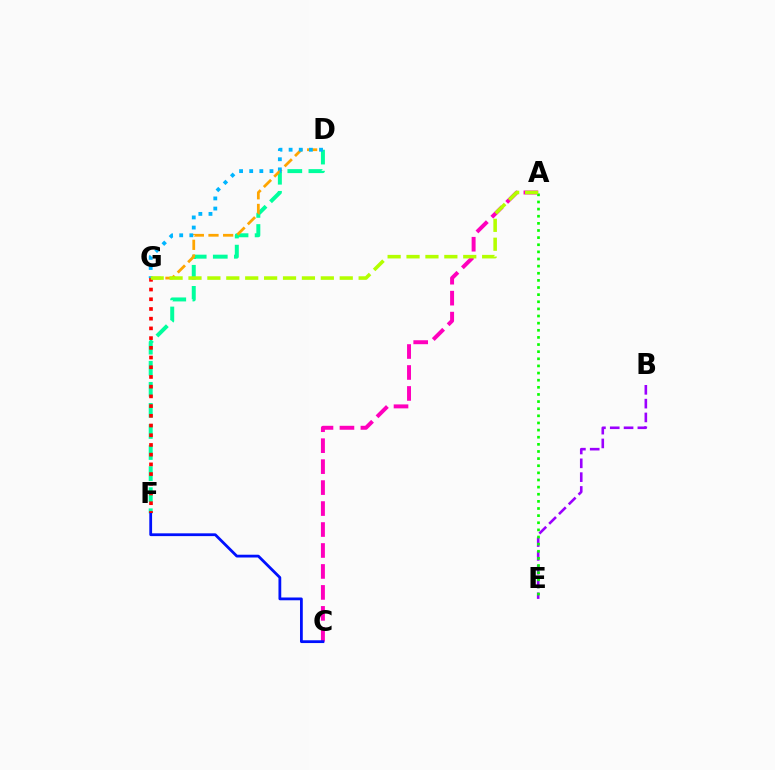{('D', 'F'): [{'color': '#00ff9d', 'line_style': 'dashed', 'thickness': 2.86}], ('A', 'C'): [{'color': '#ff00bd', 'line_style': 'dashed', 'thickness': 2.85}], ('D', 'G'): [{'color': '#ffa500', 'line_style': 'dashed', 'thickness': 1.99}, {'color': '#00b5ff', 'line_style': 'dotted', 'thickness': 2.75}], ('B', 'E'): [{'color': '#9b00ff', 'line_style': 'dashed', 'thickness': 1.88}], ('C', 'F'): [{'color': '#0010ff', 'line_style': 'solid', 'thickness': 2.01}], ('F', 'G'): [{'color': '#ff0000', 'line_style': 'dotted', 'thickness': 2.64}], ('A', 'E'): [{'color': '#08ff00', 'line_style': 'dotted', 'thickness': 1.94}], ('A', 'G'): [{'color': '#b3ff00', 'line_style': 'dashed', 'thickness': 2.57}]}